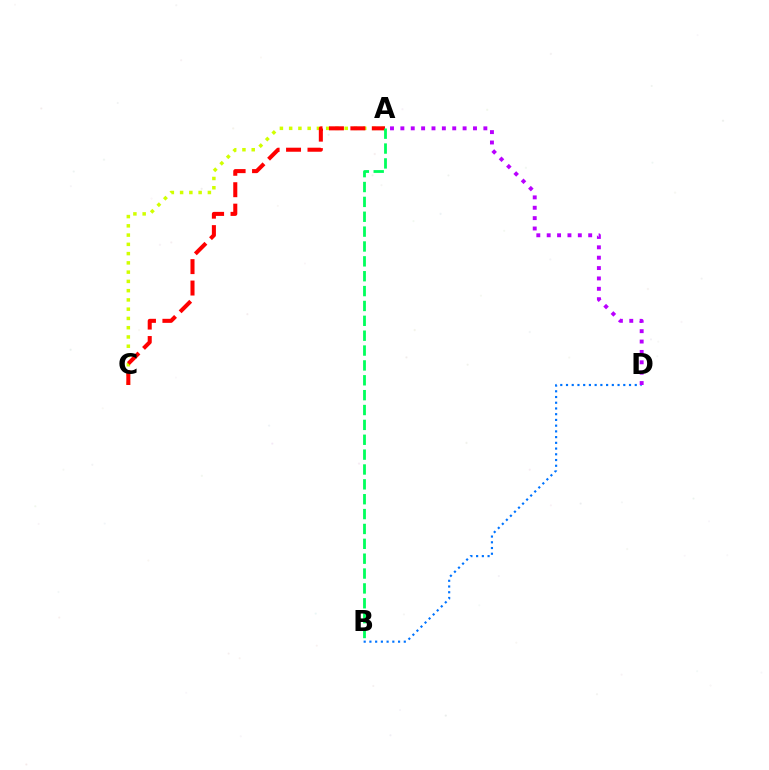{('B', 'D'): [{'color': '#0074ff', 'line_style': 'dotted', 'thickness': 1.56}], ('A', 'C'): [{'color': '#d1ff00', 'line_style': 'dotted', 'thickness': 2.52}, {'color': '#ff0000', 'line_style': 'dashed', 'thickness': 2.91}], ('A', 'B'): [{'color': '#00ff5c', 'line_style': 'dashed', 'thickness': 2.02}], ('A', 'D'): [{'color': '#b900ff', 'line_style': 'dotted', 'thickness': 2.82}]}